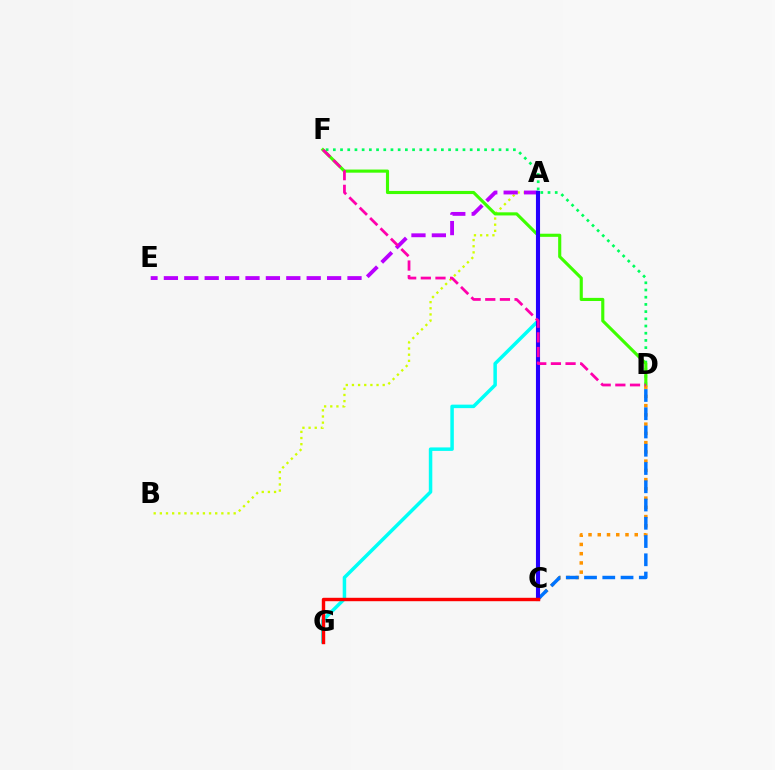{('D', 'F'): [{'color': '#00ff5c', 'line_style': 'dotted', 'thickness': 1.96}, {'color': '#3dff00', 'line_style': 'solid', 'thickness': 2.25}, {'color': '#ff00ac', 'line_style': 'dashed', 'thickness': 1.99}], ('A', 'B'): [{'color': '#d1ff00', 'line_style': 'dotted', 'thickness': 1.67}], ('C', 'D'): [{'color': '#ff9400', 'line_style': 'dotted', 'thickness': 2.51}, {'color': '#0074ff', 'line_style': 'dashed', 'thickness': 2.48}], ('A', 'E'): [{'color': '#b900ff', 'line_style': 'dashed', 'thickness': 2.77}], ('A', 'G'): [{'color': '#00fff6', 'line_style': 'solid', 'thickness': 2.51}], ('A', 'C'): [{'color': '#2500ff', 'line_style': 'solid', 'thickness': 2.95}], ('C', 'G'): [{'color': '#ff0000', 'line_style': 'solid', 'thickness': 2.45}]}